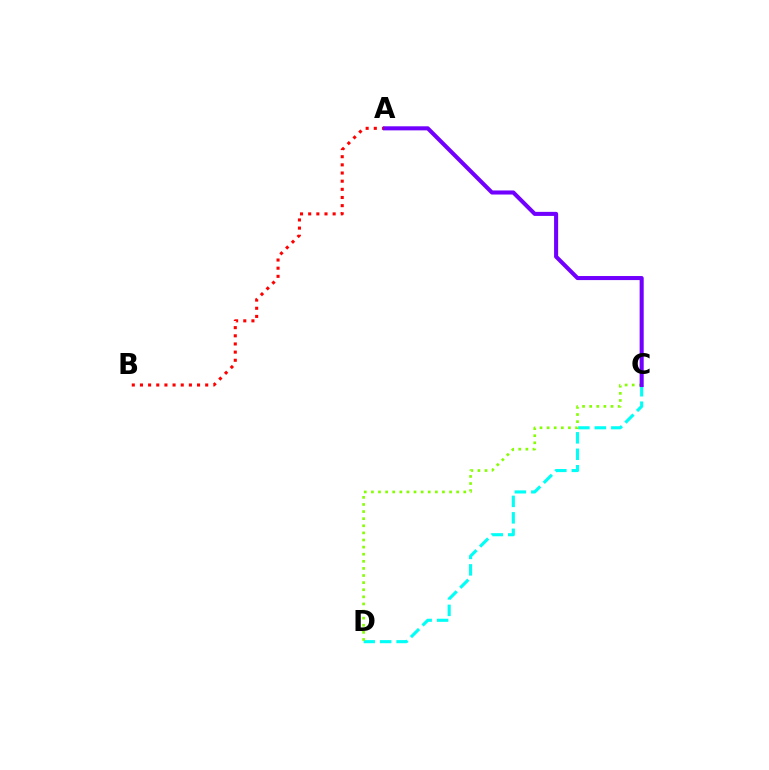{('A', 'B'): [{'color': '#ff0000', 'line_style': 'dotted', 'thickness': 2.22}], ('C', 'D'): [{'color': '#00fff6', 'line_style': 'dashed', 'thickness': 2.24}, {'color': '#84ff00', 'line_style': 'dotted', 'thickness': 1.93}], ('A', 'C'): [{'color': '#7200ff', 'line_style': 'solid', 'thickness': 2.92}]}